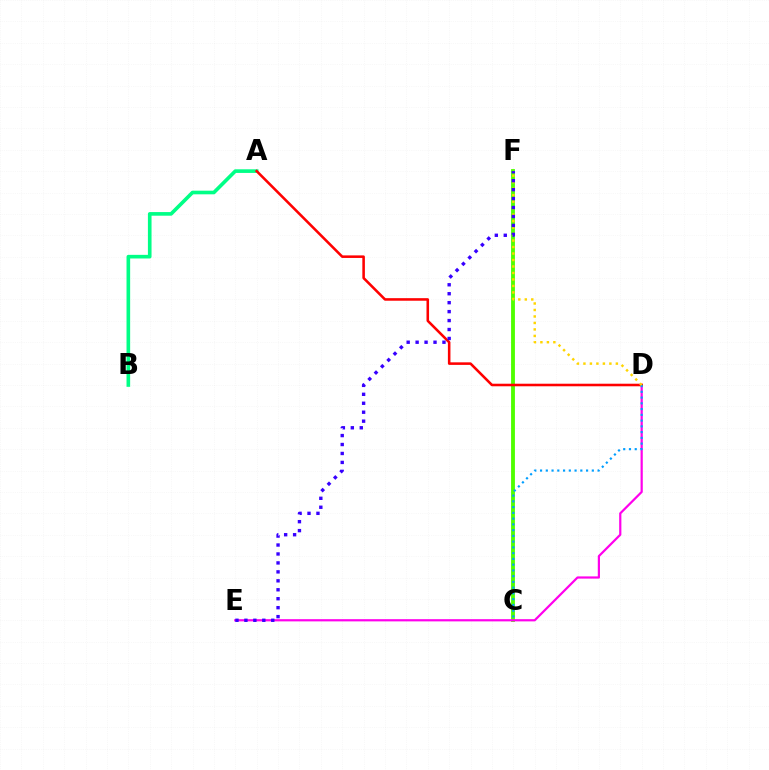{('C', 'F'): [{'color': '#4fff00', 'line_style': 'solid', 'thickness': 2.77}], ('A', 'B'): [{'color': '#00ff86', 'line_style': 'solid', 'thickness': 2.61}], ('D', 'E'): [{'color': '#ff00ed', 'line_style': 'solid', 'thickness': 1.59}], ('A', 'D'): [{'color': '#ff0000', 'line_style': 'solid', 'thickness': 1.84}], ('C', 'D'): [{'color': '#009eff', 'line_style': 'dotted', 'thickness': 1.56}], ('D', 'F'): [{'color': '#ffd500', 'line_style': 'dotted', 'thickness': 1.76}], ('E', 'F'): [{'color': '#3700ff', 'line_style': 'dotted', 'thickness': 2.43}]}